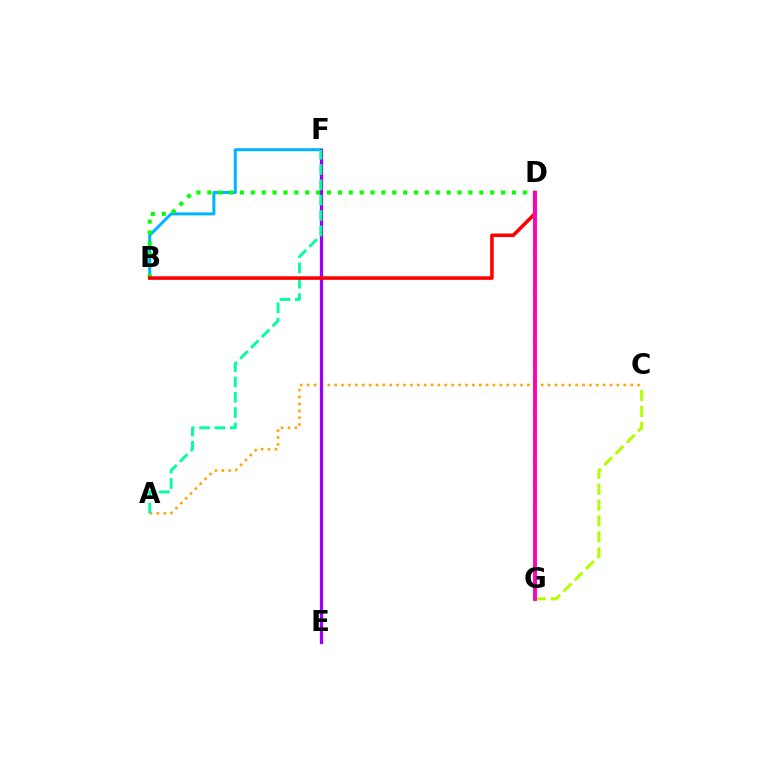{('B', 'F'): [{'color': '#00b5ff', 'line_style': 'solid', 'thickness': 2.16}], ('A', 'C'): [{'color': '#ffa500', 'line_style': 'dotted', 'thickness': 1.87}], ('B', 'D'): [{'color': '#08ff00', 'line_style': 'dotted', 'thickness': 2.96}, {'color': '#ff0000', 'line_style': 'solid', 'thickness': 2.56}], ('E', 'F'): [{'color': '#9b00ff', 'line_style': 'solid', 'thickness': 2.34}], ('A', 'F'): [{'color': '#00ff9d', 'line_style': 'dashed', 'thickness': 2.08}], ('C', 'G'): [{'color': '#b3ff00', 'line_style': 'dashed', 'thickness': 2.16}], ('D', 'G'): [{'color': '#0010ff', 'line_style': 'dashed', 'thickness': 1.65}, {'color': '#ff00bd', 'line_style': 'solid', 'thickness': 2.79}]}